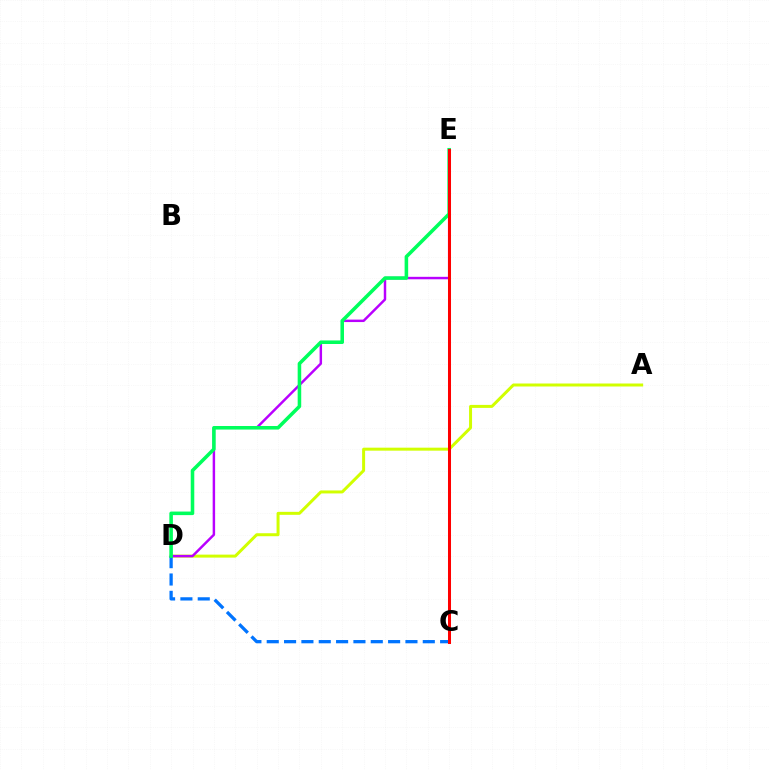{('A', 'D'): [{'color': '#d1ff00', 'line_style': 'solid', 'thickness': 2.15}], ('D', 'E'): [{'color': '#b900ff', 'line_style': 'solid', 'thickness': 1.77}, {'color': '#00ff5c', 'line_style': 'solid', 'thickness': 2.56}], ('C', 'D'): [{'color': '#0074ff', 'line_style': 'dashed', 'thickness': 2.36}], ('C', 'E'): [{'color': '#ff0000', 'line_style': 'solid', 'thickness': 2.18}]}